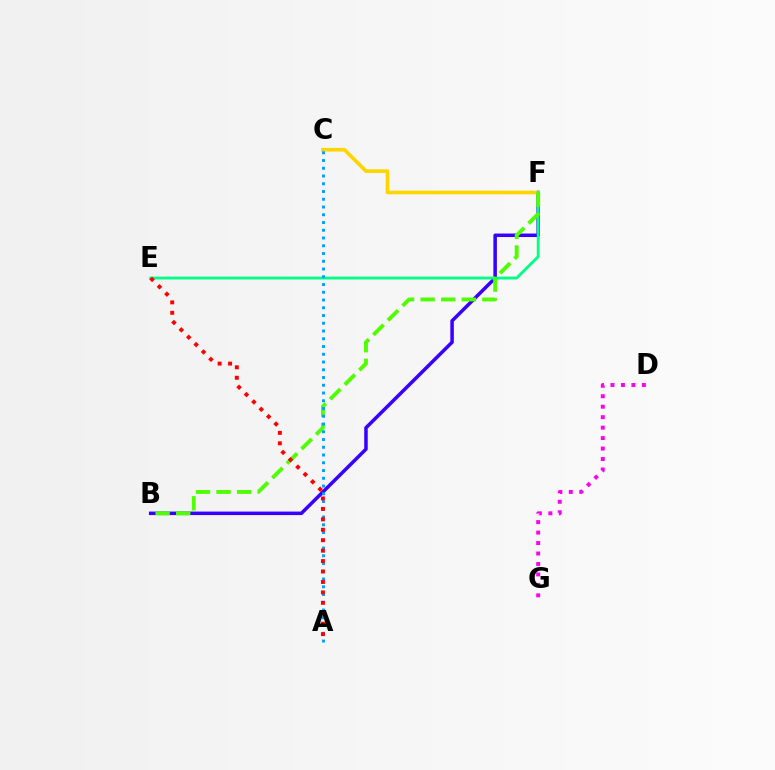{('B', 'F'): [{'color': '#3700ff', 'line_style': 'solid', 'thickness': 2.53}, {'color': '#4fff00', 'line_style': 'dashed', 'thickness': 2.79}], ('C', 'F'): [{'color': '#ffd500', 'line_style': 'solid', 'thickness': 2.63}], ('E', 'F'): [{'color': '#00ff86', 'line_style': 'solid', 'thickness': 2.06}], ('D', 'G'): [{'color': '#ff00ed', 'line_style': 'dotted', 'thickness': 2.84}], ('A', 'C'): [{'color': '#009eff', 'line_style': 'dotted', 'thickness': 2.11}], ('A', 'E'): [{'color': '#ff0000', 'line_style': 'dotted', 'thickness': 2.84}]}